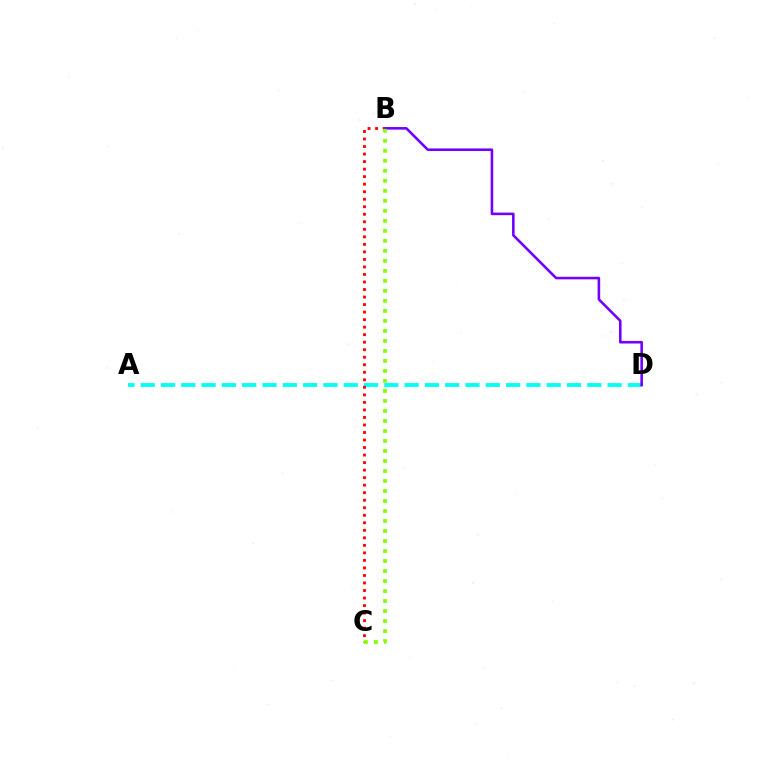{('A', 'D'): [{'color': '#00fff6', 'line_style': 'dashed', 'thickness': 2.76}], ('B', 'C'): [{'color': '#ff0000', 'line_style': 'dotted', 'thickness': 2.04}, {'color': '#84ff00', 'line_style': 'dotted', 'thickness': 2.72}], ('B', 'D'): [{'color': '#7200ff', 'line_style': 'solid', 'thickness': 1.86}]}